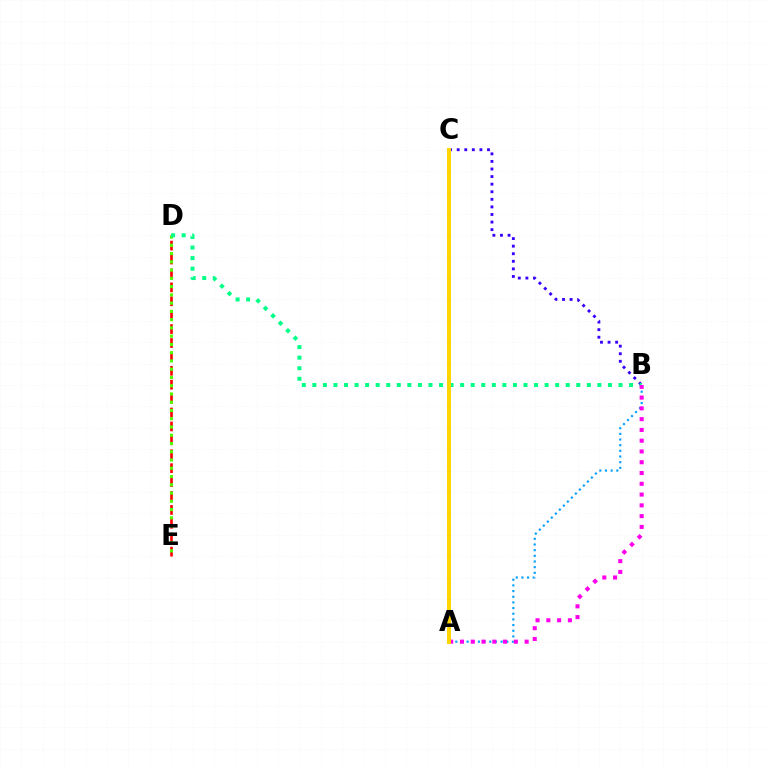{('D', 'E'): [{'color': '#ff0000', 'line_style': 'dashed', 'thickness': 1.89}, {'color': '#4fff00', 'line_style': 'dotted', 'thickness': 2.24}], ('B', 'C'): [{'color': '#3700ff', 'line_style': 'dotted', 'thickness': 2.06}], ('B', 'D'): [{'color': '#00ff86', 'line_style': 'dotted', 'thickness': 2.87}], ('A', 'B'): [{'color': '#009eff', 'line_style': 'dotted', 'thickness': 1.54}, {'color': '#ff00ed', 'line_style': 'dotted', 'thickness': 2.93}], ('A', 'C'): [{'color': '#ffd500', 'line_style': 'solid', 'thickness': 2.88}]}